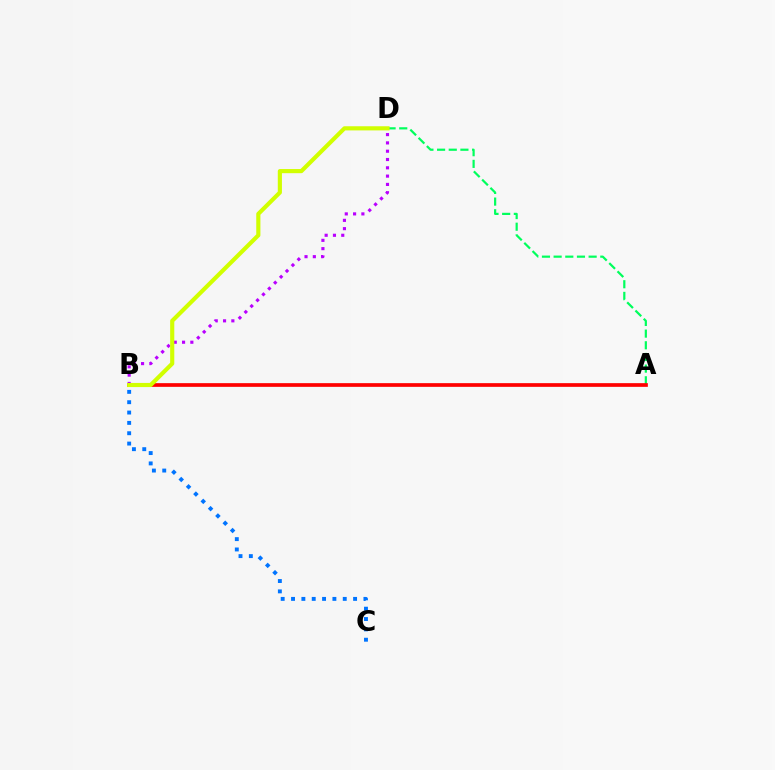{('A', 'D'): [{'color': '#00ff5c', 'line_style': 'dashed', 'thickness': 1.59}], ('A', 'B'): [{'color': '#ff0000', 'line_style': 'solid', 'thickness': 2.66}], ('B', 'C'): [{'color': '#0074ff', 'line_style': 'dotted', 'thickness': 2.81}], ('B', 'D'): [{'color': '#b900ff', 'line_style': 'dotted', 'thickness': 2.26}, {'color': '#d1ff00', 'line_style': 'solid', 'thickness': 2.98}]}